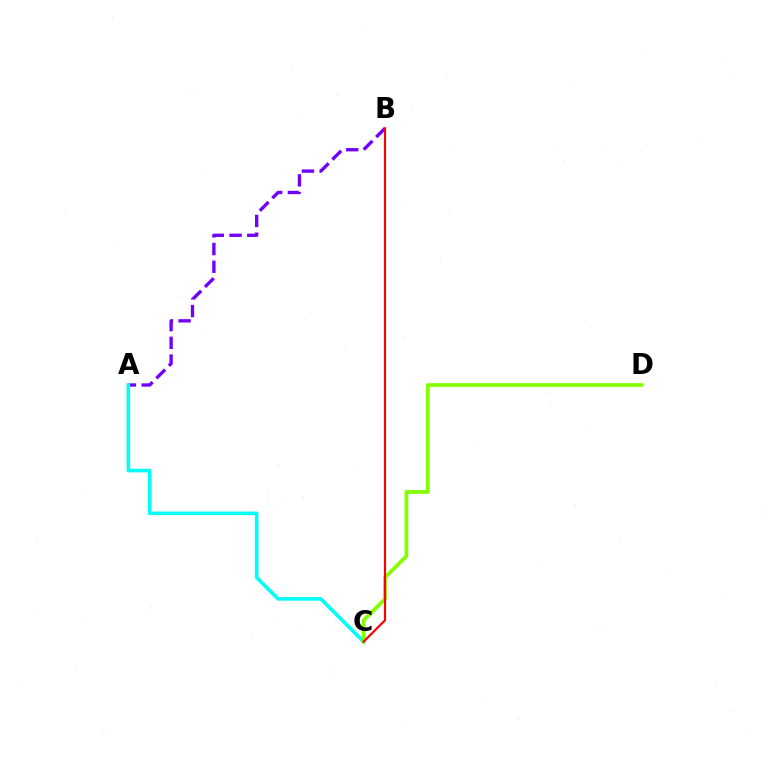{('A', 'B'): [{'color': '#7200ff', 'line_style': 'dashed', 'thickness': 2.41}], ('A', 'C'): [{'color': '#00fff6', 'line_style': 'solid', 'thickness': 2.59}], ('C', 'D'): [{'color': '#84ff00', 'line_style': 'solid', 'thickness': 2.69}], ('B', 'C'): [{'color': '#ff0000', 'line_style': 'solid', 'thickness': 1.56}]}